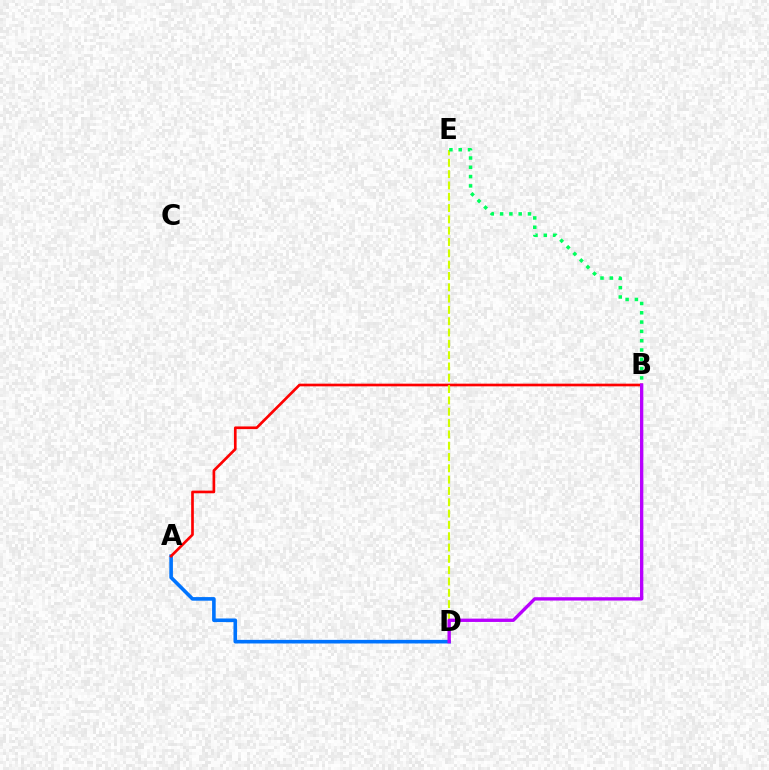{('A', 'D'): [{'color': '#0074ff', 'line_style': 'solid', 'thickness': 2.6}], ('A', 'B'): [{'color': '#ff0000', 'line_style': 'solid', 'thickness': 1.93}], ('D', 'E'): [{'color': '#d1ff00', 'line_style': 'dashed', 'thickness': 1.54}], ('B', 'E'): [{'color': '#00ff5c', 'line_style': 'dotted', 'thickness': 2.53}], ('B', 'D'): [{'color': '#b900ff', 'line_style': 'solid', 'thickness': 2.4}]}